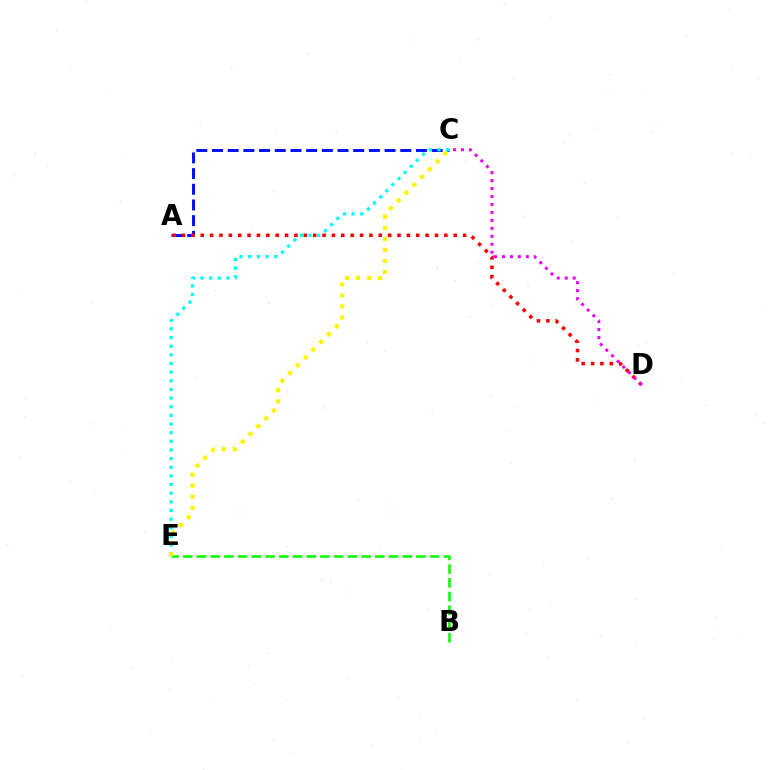{('A', 'C'): [{'color': '#0010ff', 'line_style': 'dashed', 'thickness': 2.13}], ('A', 'D'): [{'color': '#ff0000', 'line_style': 'dotted', 'thickness': 2.55}], ('B', 'E'): [{'color': '#08ff00', 'line_style': 'dashed', 'thickness': 1.86}], ('C', 'D'): [{'color': '#ee00ff', 'line_style': 'dotted', 'thickness': 2.16}], ('C', 'E'): [{'color': '#00fff6', 'line_style': 'dotted', 'thickness': 2.35}, {'color': '#fcf500', 'line_style': 'dotted', 'thickness': 3.0}]}